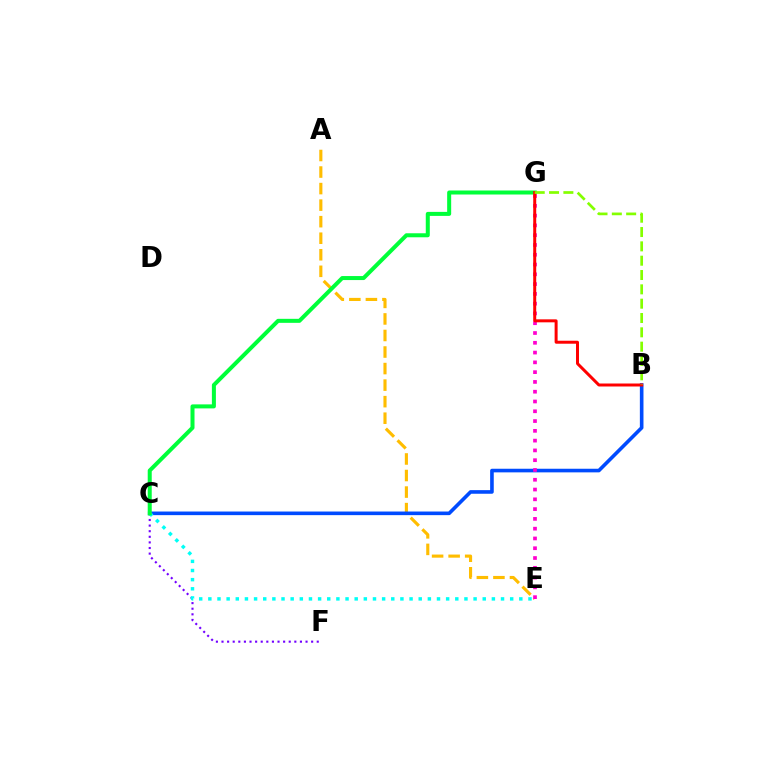{('A', 'E'): [{'color': '#ffbd00', 'line_style': 'dashed', 'thickness': 2.25}], ('C', 'F'): [{'color': '#7200ff', 'line_style': 'dotted', 'thickness': 1.52}], ('B', 'C'): [{'color': '#004bff', 'line_style': 'solid', 'thickness': 2.6}], ('C', 'E'): [{'color': '#00fff6', 'line_style': 'dotted', 'thickness': 2.49}], ('C', 'G'): [{'color': '#00ff39', 'line_style': 'solid', 'thickness': 2.89}], ('E', 'G'): [{'color': '#ff00cf', 'line_style': 'dotted', 'thickness': 2.66}], ('B', 'G'): [{'color': '#ff0000', 'line_style': 'solid', 'thickness': 2.15}, {'color': '#84ff00', 'line_style': 'dashed', 'thickness': 1.95}]}